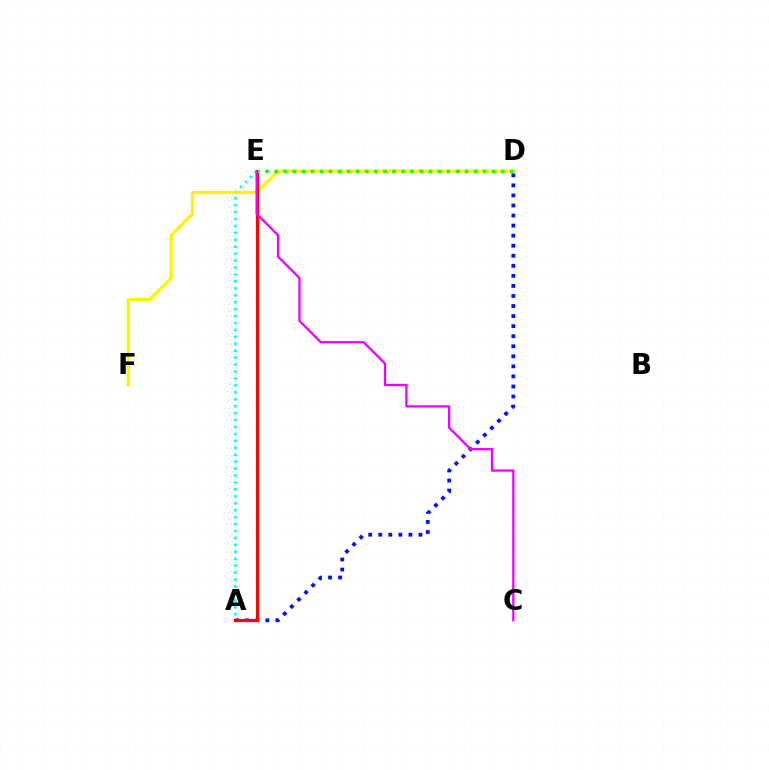{('A', 'E'): [{'color': '#00fff6', 'line_style': 'dotted', 'thickness': 1.88}, {'color': '#ff0000', 'line_style': 'solid', 'thickness': 2.3}], ('D', 'F'): [{'color': '#fcf500', 'line_style': 'solid', 'thickness': 2.34}], ('A', 'D'): [{'color': '#0010ff', 'line_style': 'dotted', 'thickness': 2.73}], ('D', 'E'): [{'color': '#08ff00', 'line_style': 'dotted', 'thickness': 2.46}], ('C', 'E'): [{'color': '#ee00ff', 'line_style': 'solid', 'thickness': 1.64}]}